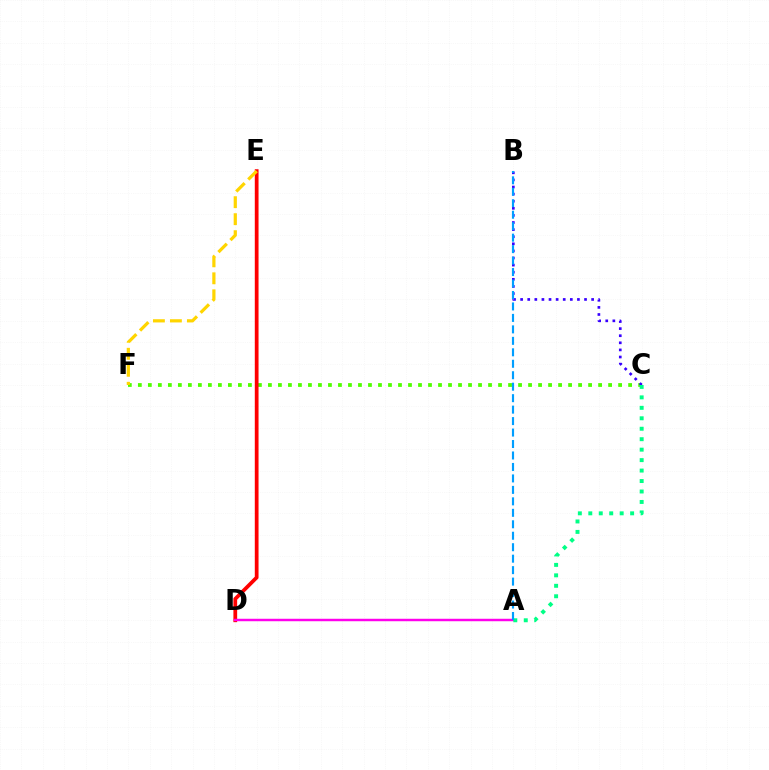{('C', 'F'): [{'color': '#4fff00', 'line_style': 'dotted', 'thickness': 2.72}], ('D', 'E'): [{'color': '#ff0000', 'line_style': 'solid', 'thickness': 2.7}], ('B', 'C'): [{'color': '#3700ff', 'line_style': 'dotted', 'thickness': 1.93}], ('A', 'D'): [{'color': '#ff00ed', 'line_style': 'solid', 'thickness': 1.77}], ('E', 'F'): [{'color': '#ffd500', 'line_style': 'dashed', 'thickness': 2.31}], ('A', 'C'): [{'color': '#00ff86', 'line_style': 'dotted', 'thickness': 2.84}], ('A', 'B'): [{'color': '#009eff', 'line_style': 'dashed', 'thickness': 1.56}]}